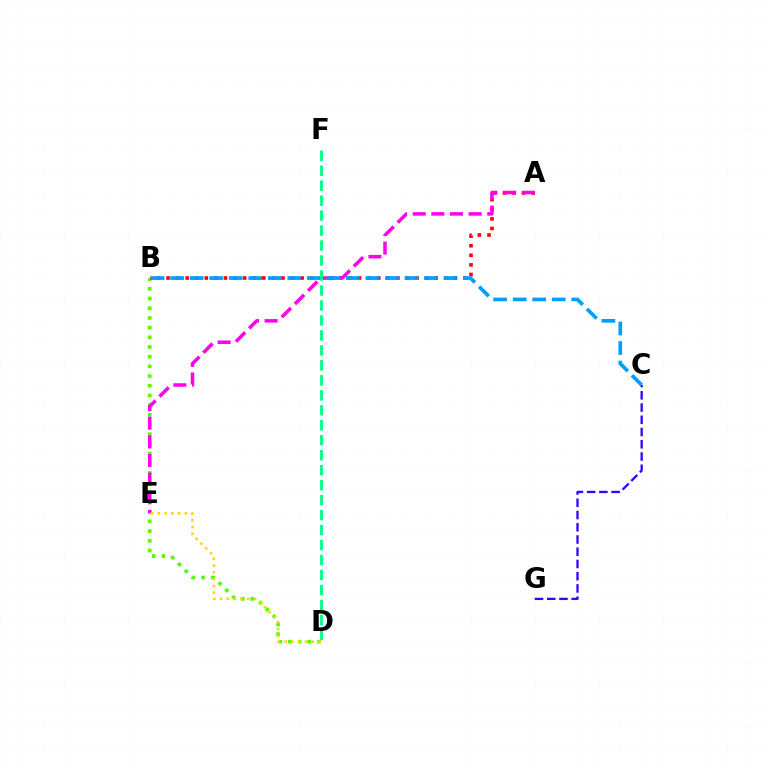{('B', 'D'): [{'color': '#4fff00', 'line_style': 'dotted', 'thickness': 2.63}], ('C', 'G'): [{'color': '#3700ff', 'line_style': 'dashed', 'thickness': 1.66}], ('A', 'B'): [{'color': '#ff0000', 'line_style': 'dotted', 'thickness': 2.6}], ('A', 'E'): [{'color': '#ff00ed', 'line_style': 'dashed', 'thickness': 2.53}], ('B', 'C'): [{'color': '#009eff', 'line_style': 'dashed', 'thickness': 2.65}], ('D', 'F'): [{'color': '#00ff86', 'line_style': 'dashed', 'thickness': 2.03}], ('D', 'E'): [{'color': '#ffd500', 'line_style': 'dotted', 'thickness': 1.84}]}